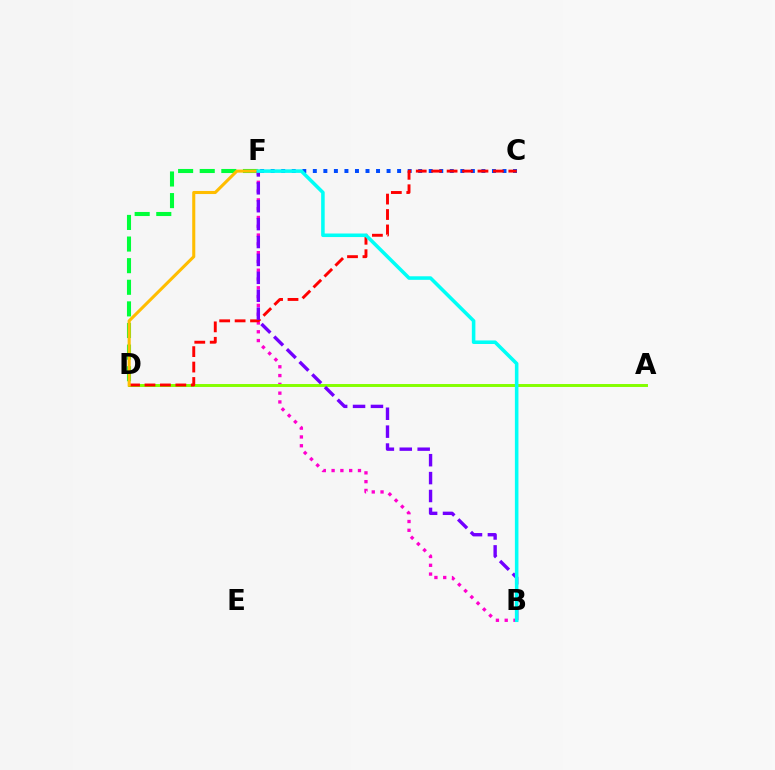{('D', 'F'): [{'color': '#00ff39', 'line_style': 'dashed', 'thickness': 2.94}, {'color': '#ffbd00', 'line_style': 'solid', 'thickness': 2.21}], ('B', 'F'): [{'color': '#ff00cf', 'line_style': 'dotted', 'thickness': 2.39}, {'color': '#7200ff', 'line_style': 'dashed', 'thickness': 2.43}, {'color': '#00fff6', 'line_style': 'solid', 'thickness': 2.56}], ('C', 'F'): [{'color': '#004bff', 'line_style': 'dotted', 'thickness': 2.86}], ('A', 'D'): [{'color': '#84ff00', 'line_style': 'solid', 'thickness': 2.12}], ('C', 'D'): [{'color': '#ff0000', 'line_style': 'dashed', 'thickness': 2.1}]}